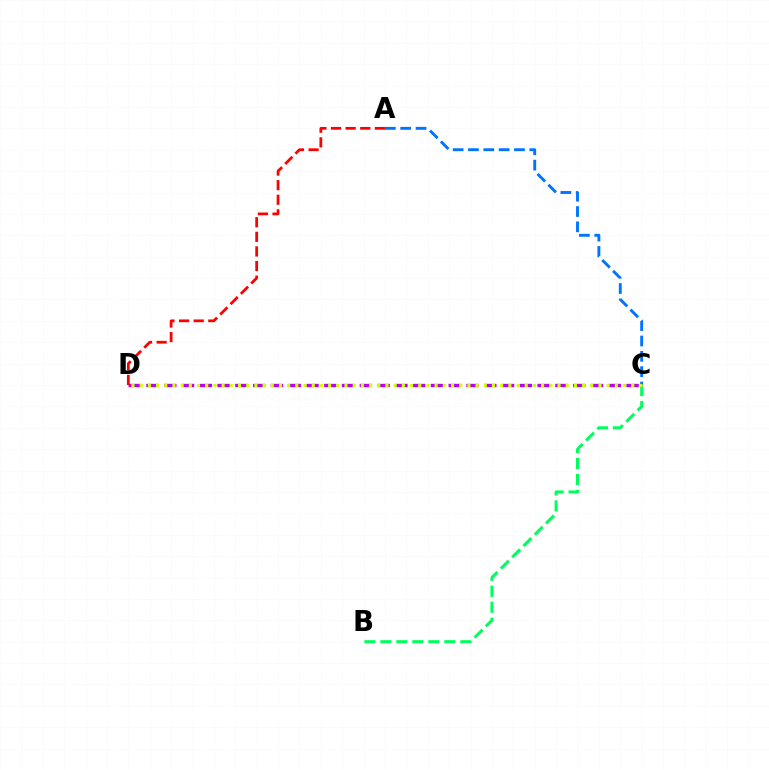{('C', 'D'): [{'color': '#b900ff', 'line_style': 'dashed', 'thickness': 2.42}, {'color': '#d1ff00', 'line_style': 'dotted', 'thickness': 2.23}], ('A', 'C'): [{'color': '#0074ff', 'line_style': 'dashed', 'thickness': 2.08}], ('B', 'C'): [{'color': '#00ff5c', 'line_style': 'dashed', 'thickness': 2.17}], ('A', 'D'): [{'color': '#ff0000', 'line_style': 'dashed', 'thickness': 1.99}]}